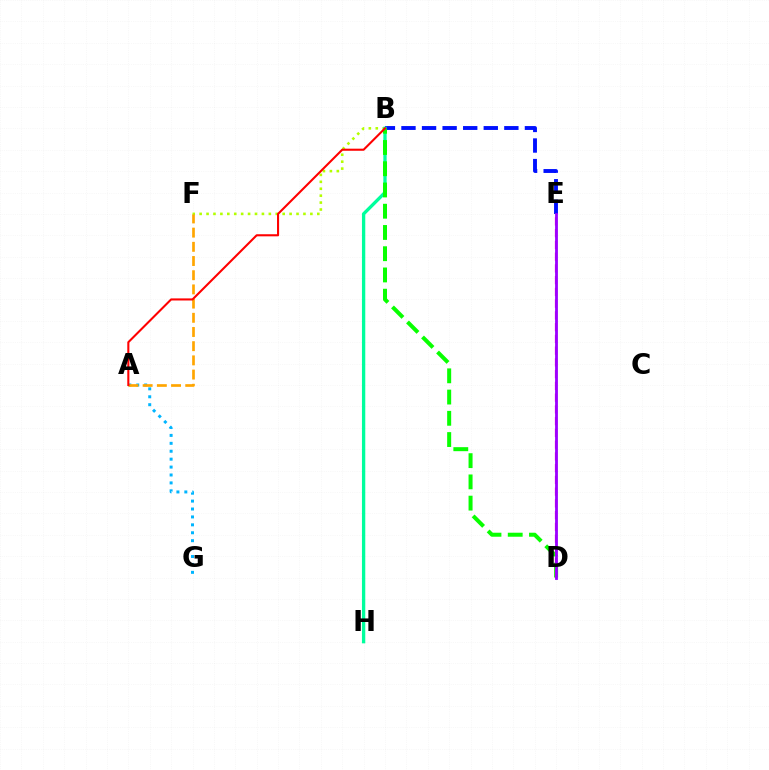{('B', 'E'): [{'color': '#0010ff', 'line_style': 'dashed', 'thickness': 2.8}], ('A', 'G'): [{'color': '#00b5ff', 'line_style': 'dotted', 'thickness': 2.15}], ('B', 'F'): [{'color': '#b3ff00', 'line_style': 'dotted', 'thickness': 1.88}], ('B', 'H'): [{'color': '#00ff9d', 'line_style': 'solid', 'thickness': 2.39}], ('B', 'D'): [{'color': '#08ff00', 'line_style': 'dashed', 'thickness': 2.89}], ('D', 'E'): [{'color': '#ff00bd', 'line_style': 'dashed', 'thickness': 1.6}, {'color': '#9b00ff', 'line_style': 'solid', 'thickness': 2.02}], ('A', 'F'): [{'color': '#ffa500', 'line_style': 'dashed', 'thickness': 1.93}], ('A', 'B'): [{'color': '#ff0000', 'line_style': 'solid', 'thickness': 1.5}]}